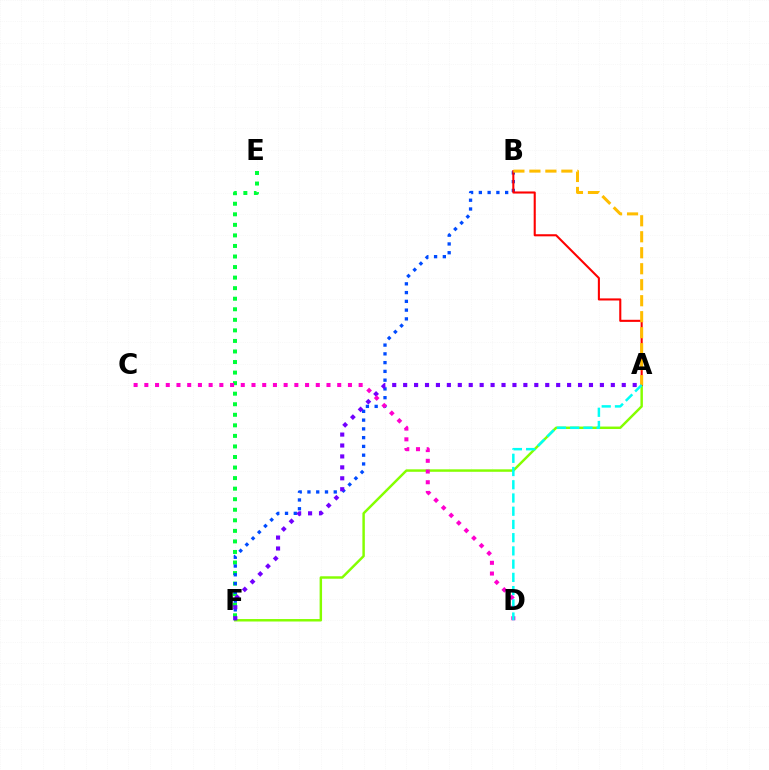{('E', 'F'): [{'color': '#00ff39', 'line_style': 'dotted', 'thickness': 2.87}], ('A', 'F'): [{'color': '#84ff00', 'line_style': 'solid', 'thickness': 1.77}, {'color': '#7200ff', 'line_style': 'dotted', 'thickness': 2.97}], ('B', 'F'): [{'color': '#004bff', 'line_style': 'dotted', 'thickness': 2.38}], ('C', 'D'): [{'color': '#ff00cf', 'line_style': 'dotted', 'thickness': 2.91}], ('A', 'B'): [{'color': '#ff0000', 'line_style': 'solid', 'thickness': 1.51}, {'color': '#ffbd00', 'line_style': 'dashed', 'thickness': 2.17}], ('A', 'D'): [{'color': '#00fff6', 'line_style': 'dashed', 'thickness': 1.8}]}